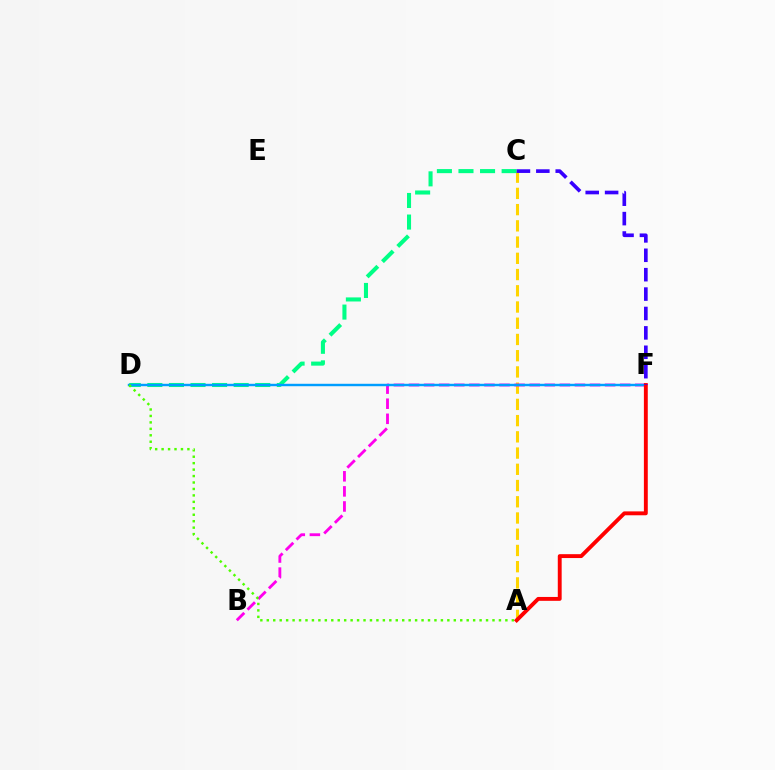{('A', 'C'): [{'color': '#ffd500', 'line_style': 'dashed', 'thickness': 2.2}], ('C', 'D'): [{'color': '#00ff86', 'line_style': 'dashed', 'thickness': 2.93}], ('B', 'F'): [{'color': '#ff00ed', 'line_style': 'dashed', 'thickness': 2.05}], ('D', 'F'): [{'color': '#009eff', 'line_style': 'solid', 'thickness': 1.75}], ('A', 'F'): [{'color': '#ff0000', 'line_style': 'solid', 'thickness': 2.79}], ('C', 'F'): [{'color': '#3700ff', 'line_style': 'dashed', 'thickness': 2.64}], ('A', 'D'): [{'color': '#4fff00', 'line_style': 'dotted', 'thickness': 1.75}]}